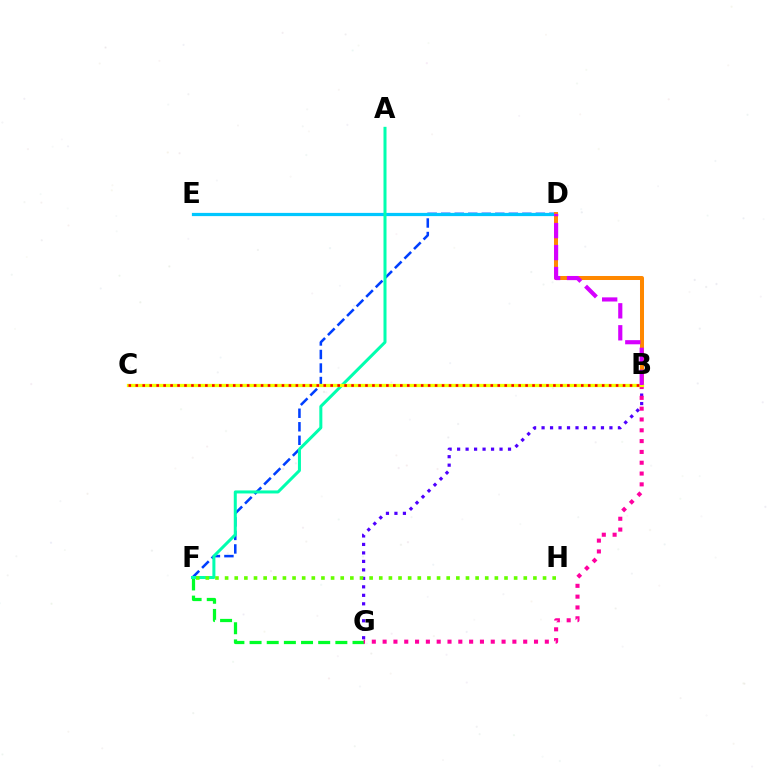{('B', 'G'): [{'color': '#4f00ff', 'line_style': 'dotted', 'thickness': 2.3}, {'color': '#ff00a0', 'line_style': 'dotted', 'thickness': 2.94}], ('D', 'F'): [{'color': '#003fff', 'line_style': 'dashed', 'thickness': 1.84}], ('D', 'E'): [{'color': '#00c7ff', 'line_style': 'solid', 'thickness': 2.32}], ('F', 'G'): [{'color': '#00ff27', 'line_style': 'dashed', 'thickness': 2.33}], ('A', 'F'): [{'color': '#00ffaf', 'line_style': 'solid', 'thickness': 2.17}], ('B', 'D'): [{'color': '#ff8800', 'line_style': 'solid', 'thickness': 2.89}, {'color': '#d600ff', 'line_style': 'dashed', 'thickness': 2.99}], ('B', 'C'): [{'color': '#eeff00', 'line_style': 'solid', 'thickness': 2.35}, {'color': '#ff0000', 'line_style': 'dotted', 'thickness': 1.89}], ('F', 'H'): [{'color': '#66ff00', 'line_style': 'dotted', 'thickness': 2.62}]}